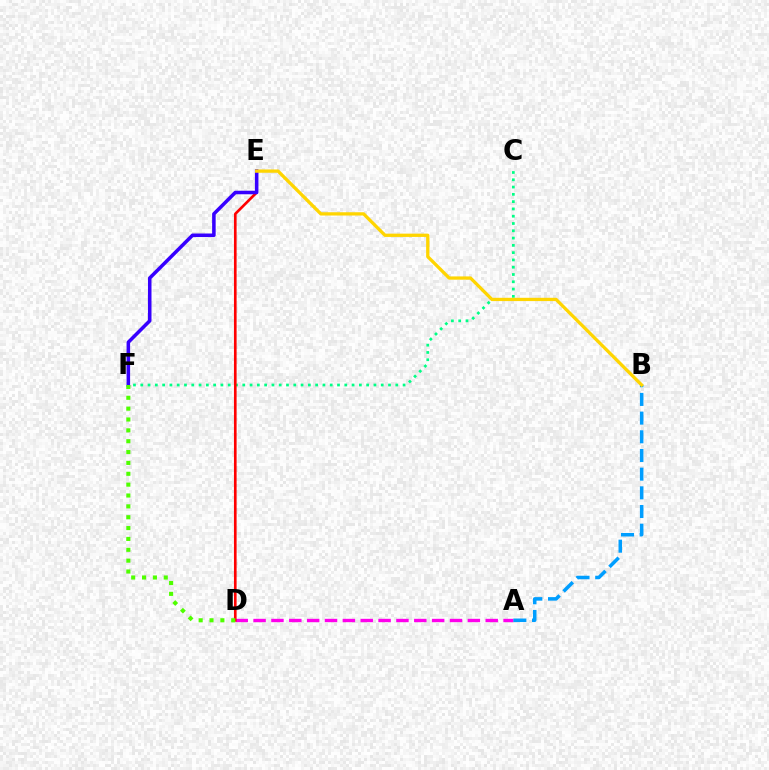{('C', 'F'): [{'color': '#00ff86', 'line_style': 'dotted', 'thickness': 1.98}], ('A', 'D'): [{'color': '#ff00ed', 'line_style': 'dashed', 'thickness': 2.43}], ('D', 'E'): [{'color': '#ff0000', 'line_style': 'solid', 'thickness': 1.9}], ('A', 'B'): [{'color': '#009eff', 'line_style': 'dashed', 'thickness': 2.54}], ('E', 'F'): [{'color': '#3700ff', 'line_style': 'solid', 'thickness': 2.55}], ('B', 'E'): [{'color': '#ffd500', 'line_style': 'solid', 'thickness': 2.37}], ('D', 'F'): [{'color': '#4fff00', 'line_style': 'dotted', 'thickness': 2.95}]}